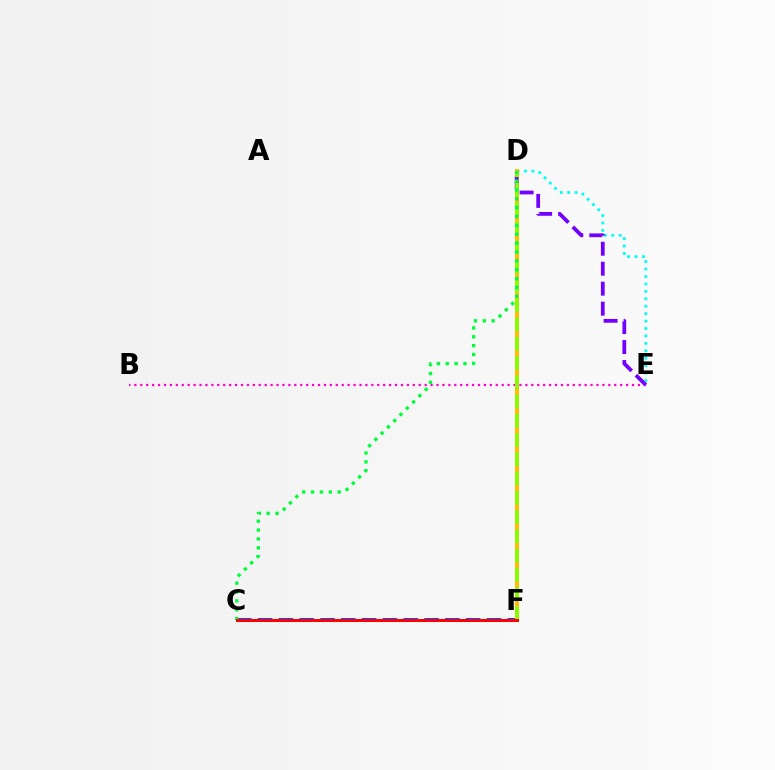{('C', 'F'): [{'color': '#004bff', 'line_style': 'dashed', 'thickness': 2.83}, {'color': '#ff0000', 'line_style': 'solid', 'thickness': 2.16}], ('D', 'E'): [{'color': '#00fff6', 'line_style': 'dotted', 'thickness': 2.02}, {'color': '#7200ff', 'line_style': 'dashed', 'thickness': 2.71}], ('D', 'F'): [{'color': '#ffbd00', 'line_style': 'solid', 'thickness': 2.91}, {'color': '#84ff00', 'line_style': 'dashed', 'thickness': 2.62}], ('B', 'E'): [{'color': '#ff00cf', 'line_style': 'dotted', 'thickness': 1.61}], ('C', 'D'): [{'color': '#00ff39', 'line_style': 'dotted', 'thickness': 2.41}]}